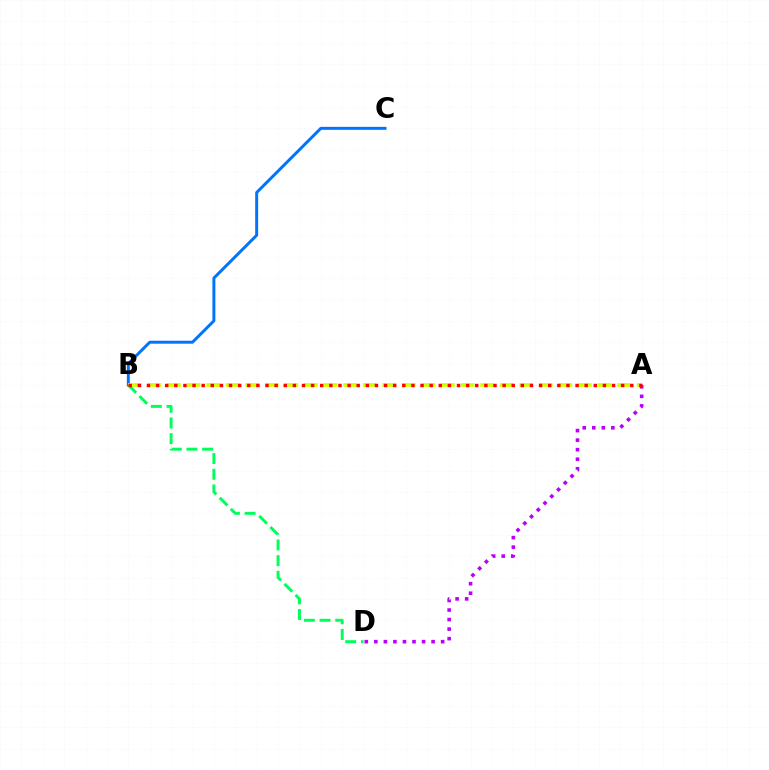{('B', 'C'): [{'color': '#0074ff', 'line_style': 'solid', 'thickness': 2.14}], ('A', 'D'): [{'color': '#b900ff', 'line_style': 'dotted', 'thickness': 2.59}], ('A', 'B'): [{'color': '#d1ff00', 'line_style': 'dashed', 'thickness': 2.66}, {'color': '#ff0000', 'line_style': 'dotted', 'thickness': 2.48}], ('B', 'D'): [{'color': '#00ff5c', 'line_style': 'dashed', 'thickness': 2.13}]}